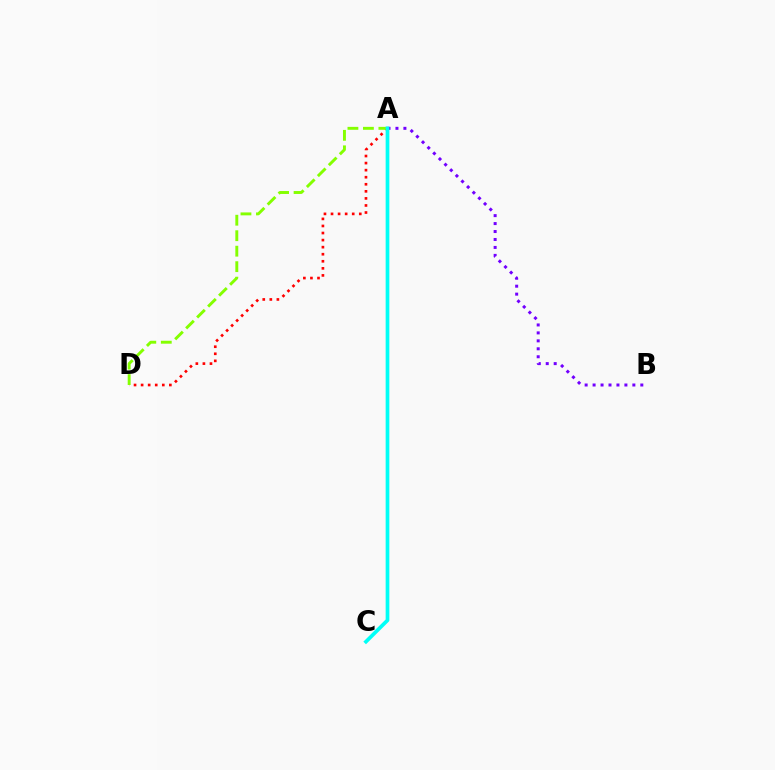{('A', 'B'): [{'color': '#7200ff', 'line_style': 'dotted', 'thickness': 2.16}], ('A', 'D'): [{'color': '#ff0000', 'line_style': 'dotted', 'thickness': 1.92}, {'color': '#84ff00', 'line_style': 'dashed', 'thickness': 2.1}], ('A', 'C'): [{'color': '#00fff6', 'line_style': 'solid', 'thickness': 2.66}]}